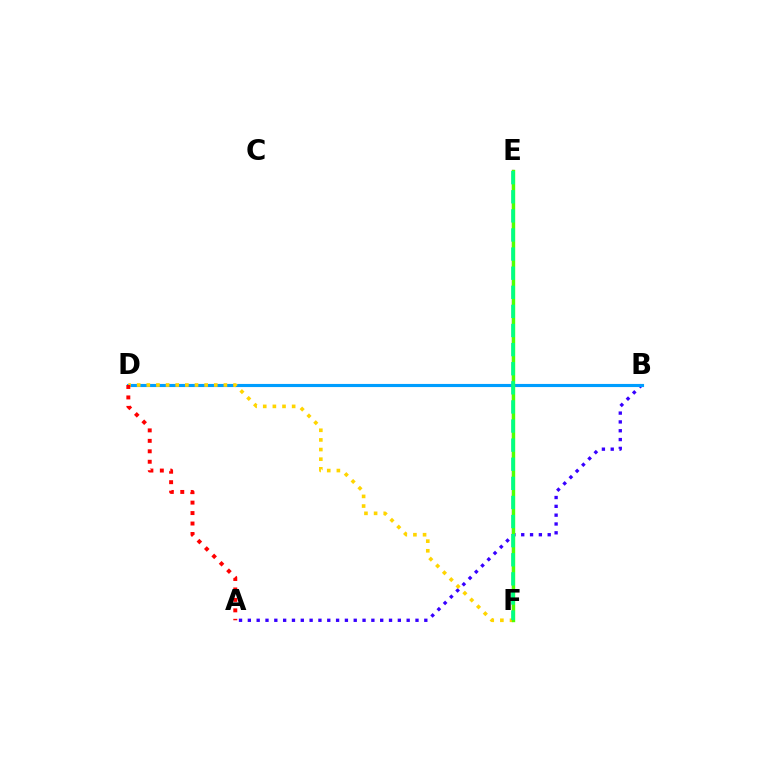{('A', 'B'): [{'color': '#3700ff', 'line_style': 'dotted', 'thickness': 2.4}], ('B', 'D'): [{'color': '#009eff', 'line_style': 'solid', 'thickness': 2.25}], ('D', 'F'): [{'color': '#ffd500', 'line_style': 'dotted', 'thickness': 2.62}], ('E', 'F'): [{'color': '#ff00ed', 'line_style': 'solid', 'thickness': 1.62}, {'color': '#4fff00', 'line_style': 'solid', 'thickness': 2.43}, {'color': '#00ff86', 'line_style': 'dashed', 'thickness': 2.6}], ('A', 'D'): [{'color': '#ff0000', 'line_style': 'dotted', 'thickness': 2.84}]}